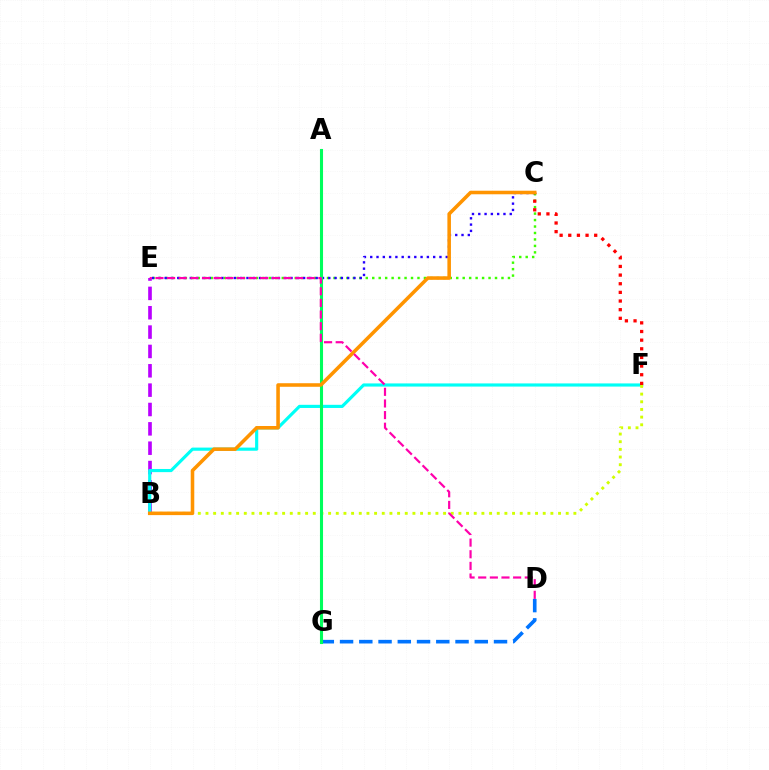{('C', 'E'): [{'color': '#3dff00', 'line_style': 'dotted', 'thickness': 1.76}, {'color': '#2500ff', 'line_style': 'dotted', 'thickness': 1.71}], ('B', 'E'): [{'color': '#b900ff', 'line_style': 'dashed', 'thickness': 2.63}], ('B', 'F'): [{'color': '#00fff6', 'line_style': 'solid', 'thickness': 2.27}, {'color': '#d1ff00', 'line_style': 'dotted', 'thickness': 2.08}], ('C', 'F'): [{'color': '#ff0000', 'line_style': 'dotted', 'thickness': 2.35}], ('D', 'G'): [{'color': '#0074ff', 'line_style': 'dashed', 'thickness': 2.61}], ('A', 'G'): [{'color': '#00ff5c', 'line_style': 'solid', 'thickness': 2.21}], ('B', 'C'): [{'color': '#ff9400', 'line_style': 'solid', 'thickness': 2.56}], ('D', 'E'): [{'color': '#ff00ac', 'line_style': 'dashed', 'thickness': 1.58}]}